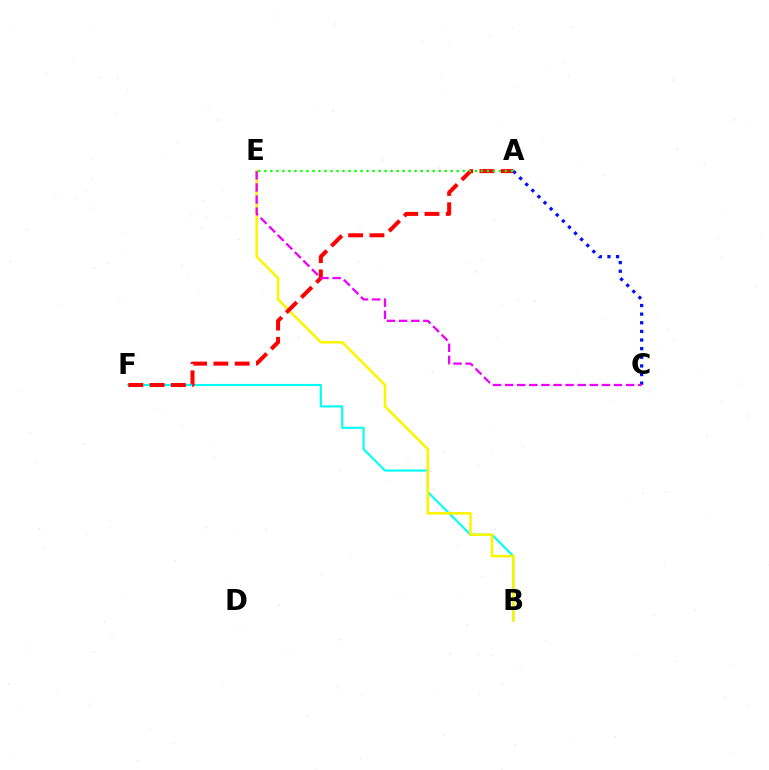{('B', 'F'): [{'color': '#00fff6', 'line_style': 'solid', 'thickness': 1.54}], ('B', 'E'): [{'color': '#fcf500', 'line_style': 'solid', 'thickness': 1.84}], ('A', 'C'): [{'color': '#0010ff', 'line_style': 'dotted', 'thickness': 2.34}], ('A', 'F'): [{'color': '#ff0000', 'line_style': 'dashed', 'thickness': 2.89}], ('C', 'E'): [{'color': '#ee00ff', 'line_style': 'dashed', 'thickness': 1.64}], ('A', 'E'): [{'color': '#08ff00', 'line_style': 'dotted', 'thickness': 1.63}]}